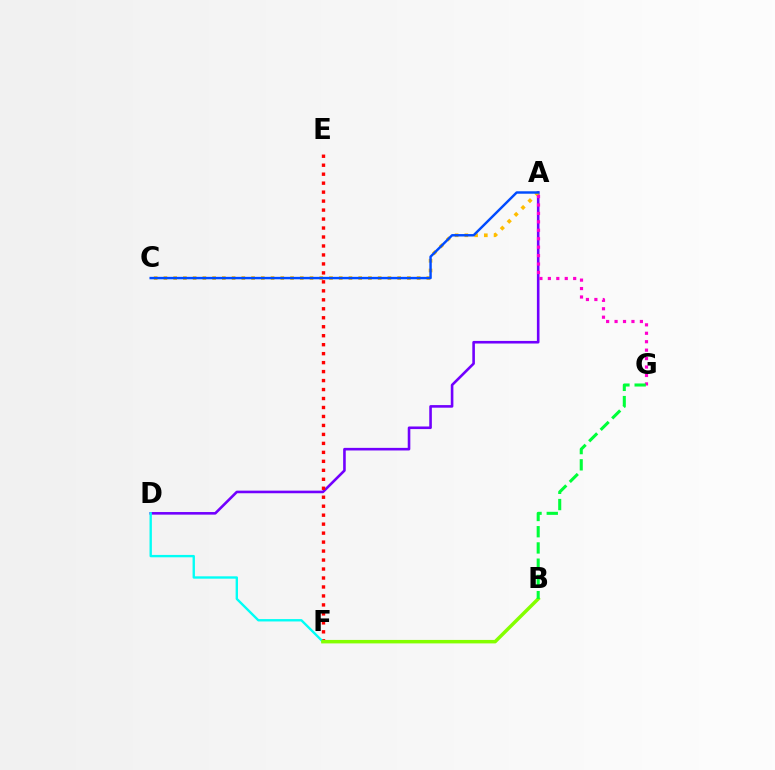{('A', 'D'): [{'color': '#7200ff', 'line_style': 'solid', 'thickness': 1.87}], ('A', 'C'): [{'color': '#ffbd00', 'line_style': 'dotted', 'thickness': 2.65}, {'color': '#004bff', 'line_style': 'solid', 'thickness': 1.75}], ('E', 'F'): [{'color': '#ff0000', 'line_style': 'dotted', 'thickness': 2.44}], ('D', 'F'): [{'color': '#00fff6', 'line_style': 'solid', 'thickness': 1.7}], ('A', 'G'): [{'color': '#ff00cf', 'line_style': 'dotted', 'thickness': 2.29}], ('B', 'F'): [{'color': '#84ff00', 'line_style': 'solid', 'thickness': 2.5}], ('B', 'G'): [{'color': '#00ff39', 'line_style': 'dashed', 'thickness': 2.2}]}